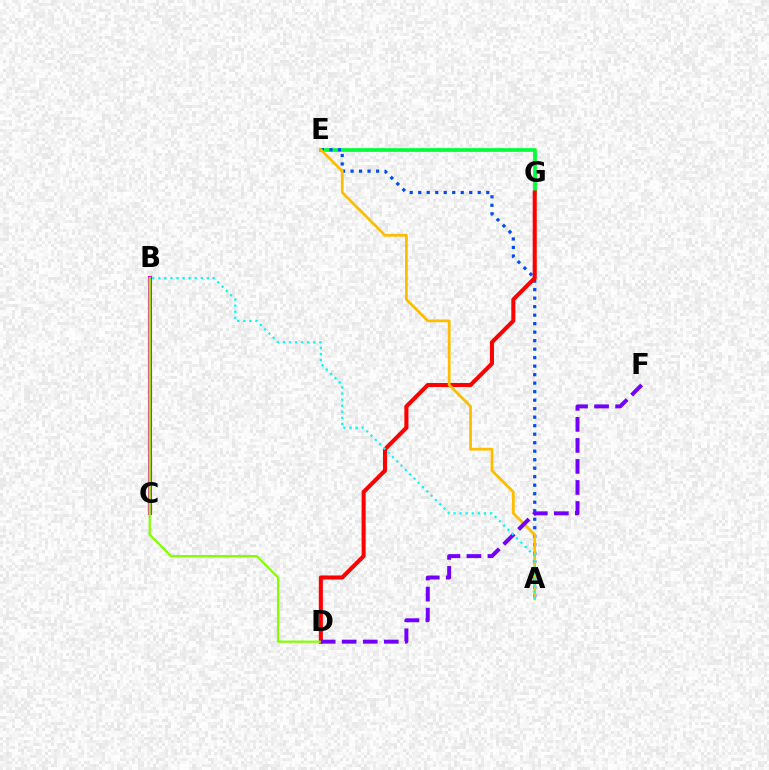{('E', 'G'): [{'color': '#00ff39', 'line_style': 'solid', 'thickness': 2.68}], ('B', 'C'): [{'color': '#ff00cf', 'line_style': 'solid', 'thickness': 2.95}], ('A', 'E'): [{'color': '#004bff', 'line_style': 'dotted', 'thickness': 2.31}, {'color': '#ffbd00', 'line_style': 'solid', 'thickness': 1.98}], ('D', 'G'): [{'color': '#ff0000', 'line_style': 'solid', 'thickness': 2.93}], ('B', 'D'): [{'color': '#84ff00', 'line_style': 'solid', 'thickness': 1.6}], ('D', 'F'): [{'color': '#7200ff', 'line_style': 'dashed', 'thickness': 2.86}], ('A', 'B'): [{'color': '#00fff6', 'line_style': 'dotted', 'thickness': 1.65}]}